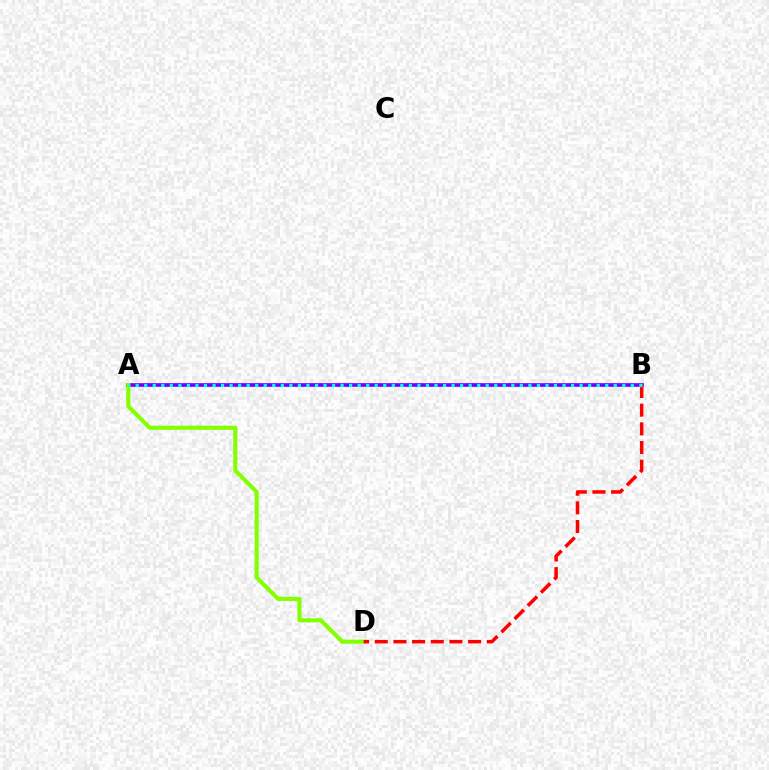{('A', 'B'): [{'color': '#7200ff', 'line_style': 'solid', 'thickness': 2.65}, {'color': '#00fff6', 'line_style': 'dotted', 'thickness': 2.32}], ('A', 'D'): [{'color': '#84ff00', 'line_style': 'solid', 'thickness': 2.96}], ('B', 'D'): [{'color': '#ff0000', 'line_style': 'dashed', 'thickness': 2.54}]}